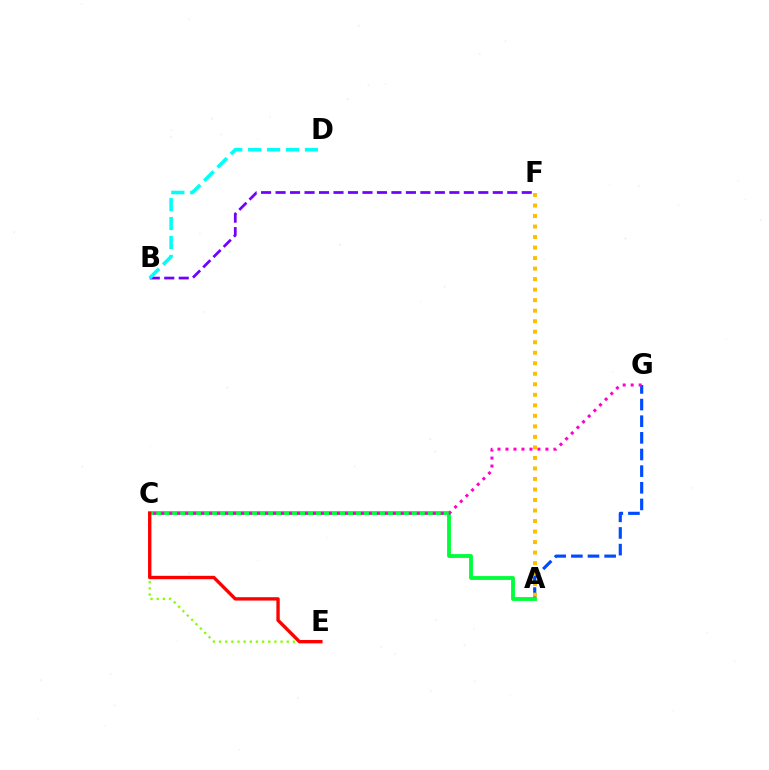{('B', 'F'): [{'color': '#7200ff', 'line_style': 'dashed', 'thickness': 1.97}], ('C', 'E'): [{'color': '#84ff00', 'line_style': 'dotted', 'thickness': 1.67}, {'color': '#ff0000', 'line_style': 'solid', 'thickness': 2.42}], ('A', 'G'): [{'color': '#004bff', 'line_style': 'dashed', 'thickness': 2.26}], ('A', 'C'): [{'color': '#00ff39', 'line_style': 'solid', 'thickness': 2.76}], ('A', 'F'): [{'color': '#ffbd00', 'line_style': 'dotted', 'thickness': 2.86}], ('B', 'D'): [{'color': '#00fff6', 'line_style': 'dashed', 'thickness': 2.57}], ('C', 'G'): [{'color': '#ff00cf', 'line_style': 'dotted', 'thickness': 2.17}]}